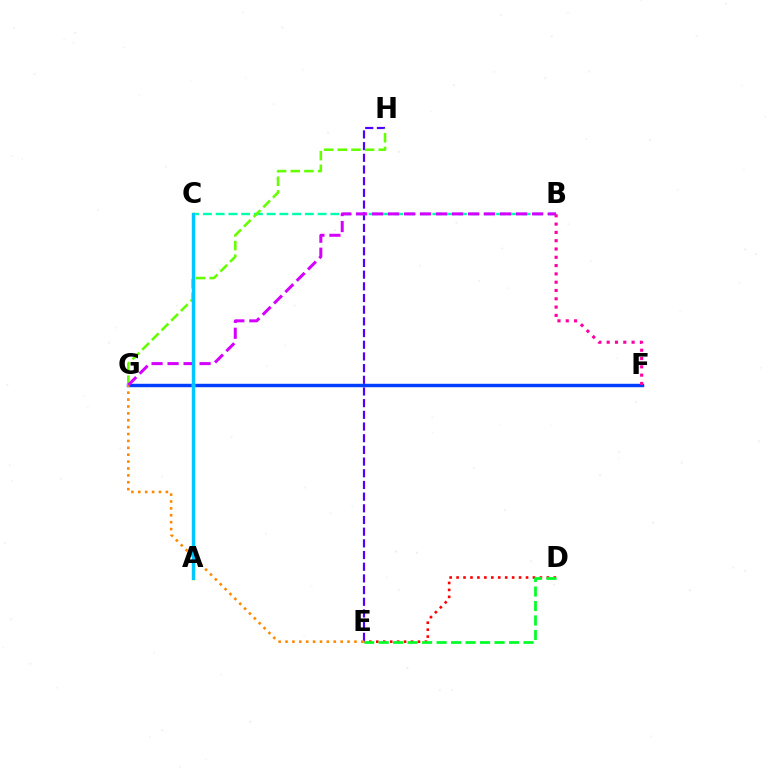{('F', 'G'): [{'color': '#003fff', 'line_style': 'solid', 'thickness': 2.47}], ('A', 'C'): [{'color': '#eeff00', 'line_style': 'solid', 'thickness': 2.51}, {'color': '#00c7ff', 'line_style': 'solid', 'thickness': 2.36}], ('D', 'E'): [{'color': '#ff0000', 'line_style': 'dotted', 'thickness': 1.89}, {'color': '#00ff27', 'line_style': 'dashed', 'thickness': 1.97}], ('B', 'F'): [{'color': '#ff00a0', 'line_style': 'dotted', 'thickness': 2.25}], ('E', 'H'): [{'color': '#4f00ff', 'line_style': 'dashed', 'thickness': 1.59}], ('B', 'C'): [{'color': '#00ffaf', 'line_style': 'dashed', 'thickness': 1.73}], ('E', 'G'): [{'color': '#ff8800', 'line_style': 'dotted', 'thickness': 1.87}], ('G', 'H'): [{'color': '#66ff00', 'line_style': 'dashed', 'thickness': 1.86}], ('B', 'G'): [{'color': '#d600ff', 'line_style': 'dashed', 'thickness': 2.17}]}